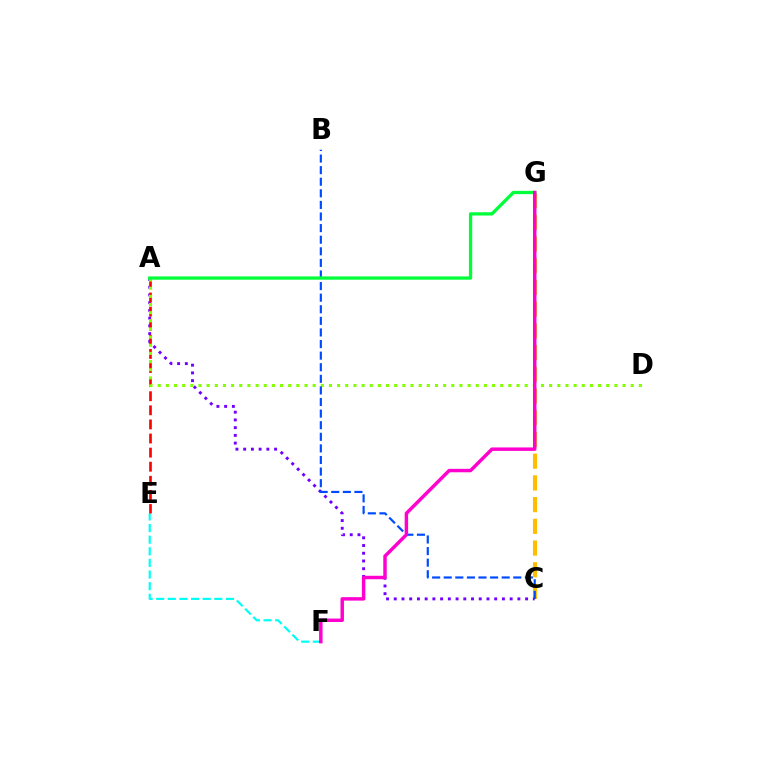{('C', 'G'): [{'color': '#ffbd00', 'line_style': 'dashed', 'thickness': 2.95}], ('E', 'F'): [{'color': '#00fff6', 'line_style': 'dashed', 'thickness': 1.58}], ('A', 'C'): [{'color': '#7200ff', 'line_style': 'dotted', 'thickness': 2.1}], ('A', 'E'): [{'color': '#ff0000', 'line_style': 'dashed', 'thickness': 1.92}], ('A', 'D'): [{'color': '#84ff00', 'line_style': 'dotted', 'thickness': 2.22}], ('B', 'C'): [{'color': '#004bff', 'line_style': 'dashed', 'thickness': 1.57}], ('A', 'G'): [{'color': '#00ff39', 'line_style': 'solid', 'thickness': 2.36}], ('F', 'G'): [{'color': '#ff00cf', 'line_style': 'solid', 'thickness': 2.49}]}